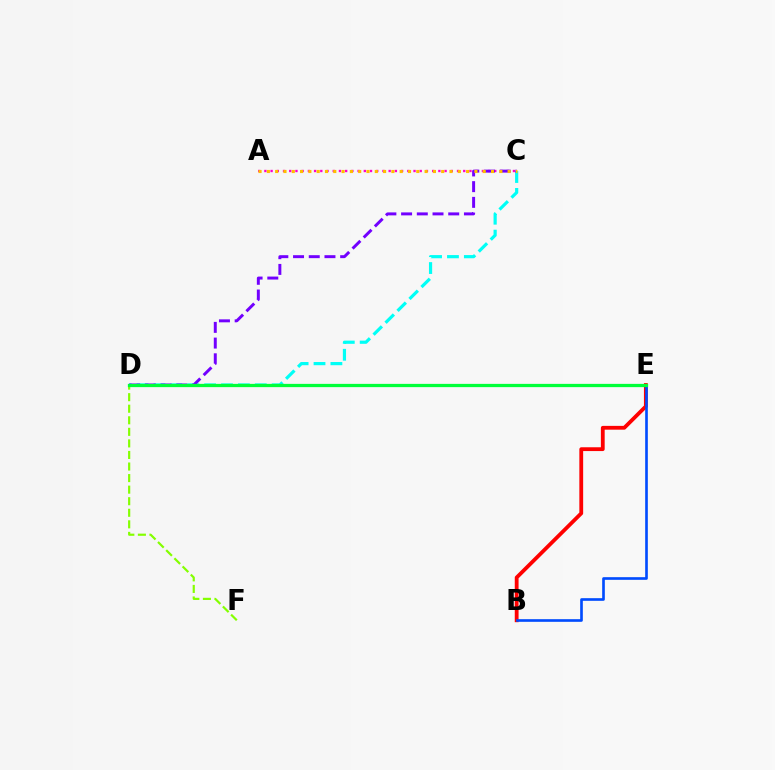{('D', 'F'): [{'color': '#84ff00', 'line_style': 'dashed', 'thickness': 1.57}], ('B', 'E'): [{'color': '#ff0000', 'line_style': 'solid', 'thickness': 2.74}, {'color': '#004bff', 'line_style': 'solid', 'thickness': 1.91}], ('C', 'D'): [{'color': '#00fff6', 'line_style': 'dashed', 'thickness': 2.29}, {'color': '#7200ff', 'line_style': 'dashed', 'thickness': 2.13}], ('A', 'C'): [{'color': '#ff00cf', 'line_style': 'dotted', 'thickness': 1.69}, {'color': '#ffbd00', 'line_style': 'dotted', 'thickness': 2.26}], ('D', 'E'): [{'color': '#00ff39', 'line_style': 'solid', 'thickness': 2.35}]}